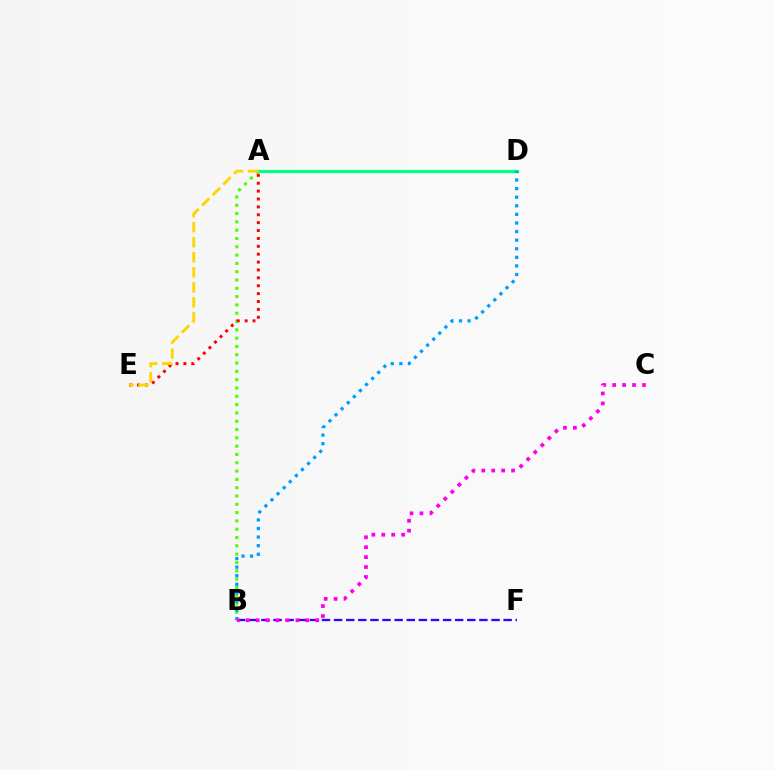{('A', 'D'): [{'color': '#00ff86', 'line_style': 'solid', 'thickness': 2.27}], ('A', 'B'): [{'color': '#4fff00', 'line_style': 'dotted', 'thickness': 2.26}], ('B', 'F'): [{'color': '#3700ff', 'line_style': 'dashed', 'thickness': 1.65}], ('A', 'E'): [{'color': '#ff0000', 'line_style': 'dotted', 'thickness': 2.14}, {'color': '#ffd500', 'line_style': 'dashed', 'thickness': 2.04}], ('B', 'D'): [{'color': '#009eff', 'line_style': 'dotted', 'thickness': 2.33}], ('B', 'C'): [{'color': '#ff00ed', 'line_style': 'dotted', 'thickness': 2.7}]}